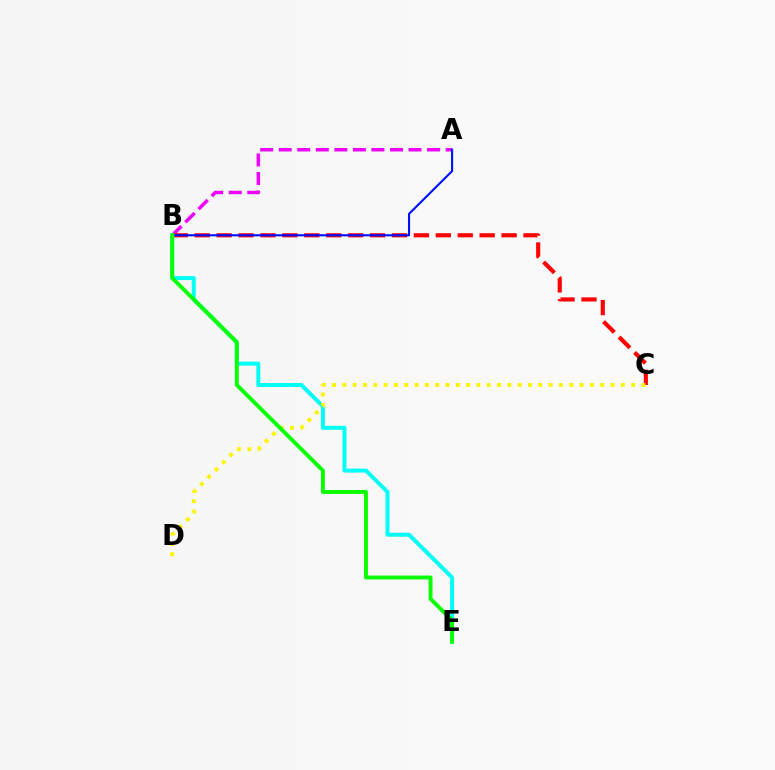{('A', 'B'): [{'color': '#ee00ff', 'line_style': 'dashed', 'thickness': 2.52}, {'color': '#0010ff', 'line_style': 'solid', 'thickness': 1.52}], ('B', 'C'): [{'color': '#ff0000', 'line_style': 'dashed', 'thickness': 2.98}], ('B', 'E'): [{'color': '#00fff6', 'line_style': 'solid', 'thickness': 2.86}, {'color': '#08ff00', 'line_style': 'solid', 'thickness': 2.81}], ('C', 'D'): [{'color': '#fcf500', 'line_style': 'dotted', 'thickness': 2.8}]}